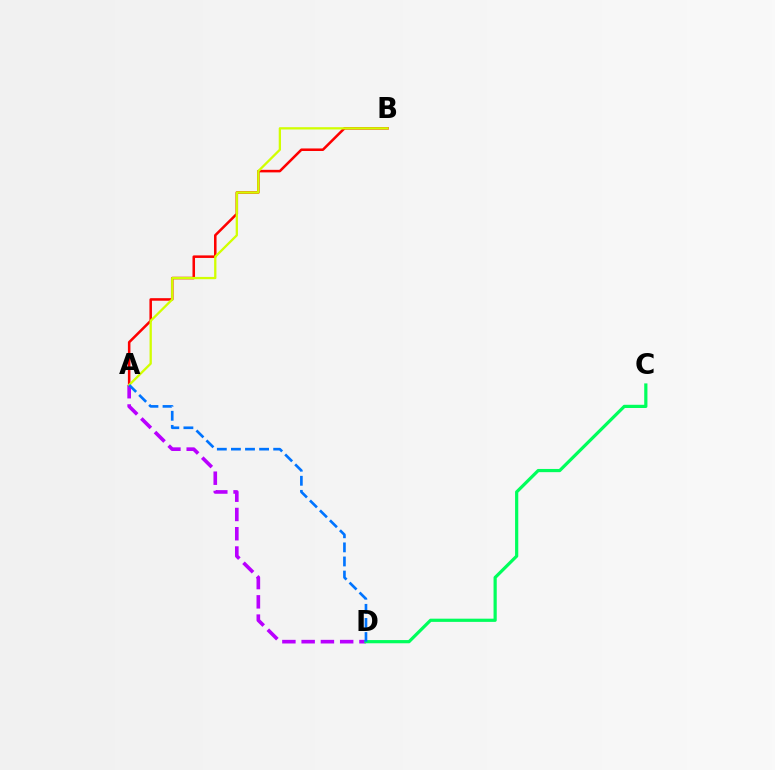{('A', 'D'): [{'color': '#b900ff', 'line_style': 'dashed', 'thickness': 2.62}, {'color': '#0074ff', 'line_style': 'dashed', 'thickness': 1.91}], ('C', 'D'): [{'color': '#00ff5c', 'line_style': 'solid', 'thickness': 2.31}], ('A', 'B'): [{'color': '#ff0000', 'line_style': 'solid', 'thickness': 1.83}, {'color': '#d1ff00', 'line_style': 'solid', 'thickness': 1.65}]}